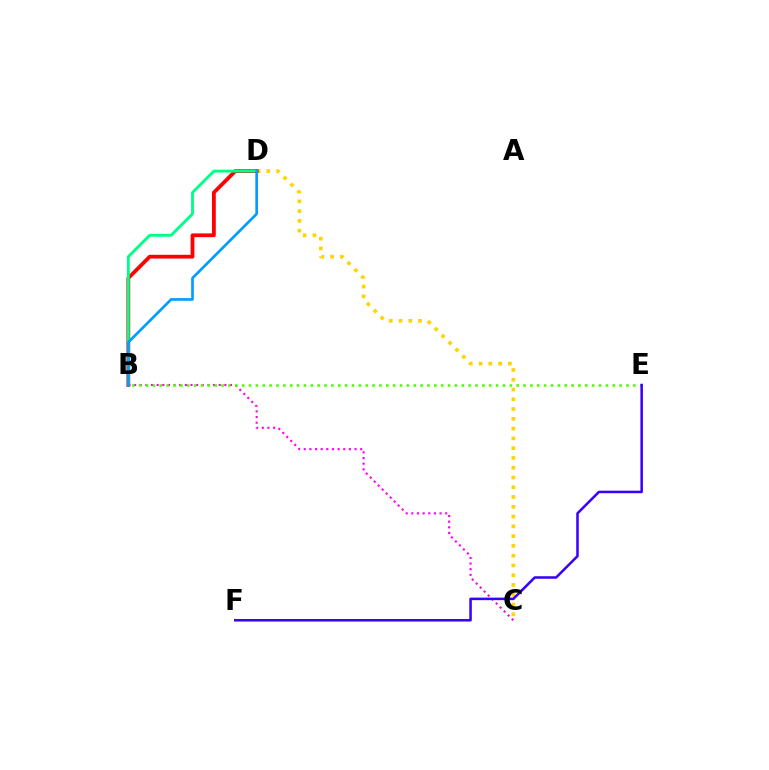{('C', 'D'): [{'color': '#ffd500', 'line_style': 'dotted', 'thickness': 2.66}], ('B', 'C'): [{'color': '#ff00ed', 'line_style': 'dotted', 'thickness': 1.53}], ('B', 'E'): [{'color': '#4fff00', 'line_style': 'dotted', 'thickness': 1.86}], ('B', 'D'): [{'color': '#ff0000', 'line_style': 'solid', 'thickness': 2.72}, {'color': '#00ff86', 'line_style': 'solid', 'thickness': 2.06}, {'color': '#009eff', 'line_style': 'solid', 'thickness': 1.93}], ('E', 'F'): [{'color': '#3700ff', 'line_style': 'solid', 'thickness': 1.82}]}